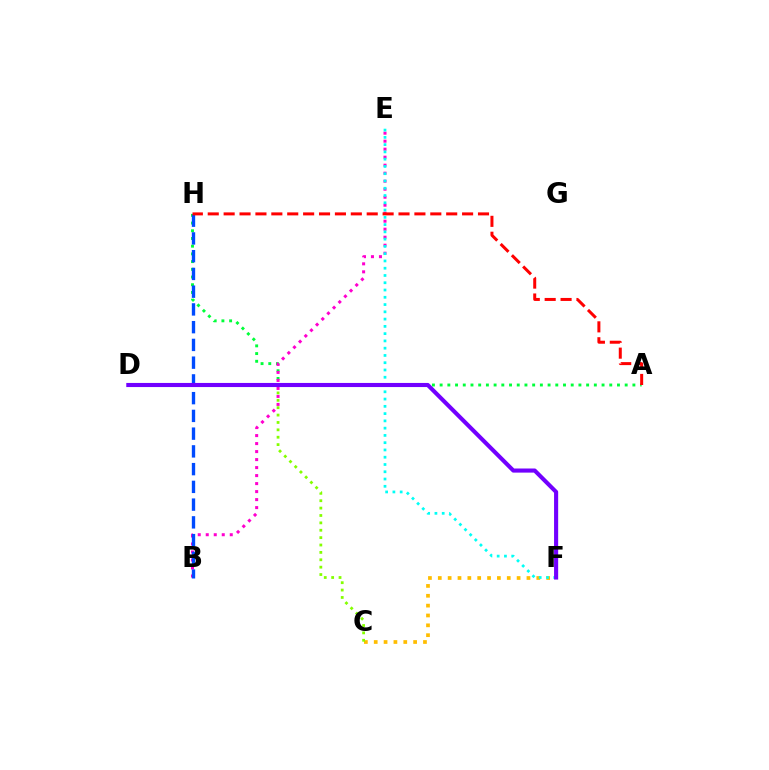{('A', 'H'): [{'color': '#00ff39', 'line_style': 'dotted', 'thickness': 2.09}, {'color': '#ff0000', 'line_style': 'dashed', 'thickness': 2.16}], ('B', 'E'): [{'color': '#ff00cf', 'line_style': 'dotted', 'thickness': 2.17}], ('C', 'F'): [{'color': '#ffbd00', 'line_style': 'dotted', 'thickness': 2.68}], ('C', 'D'): [{'color': '#84ff00', 'line_style': 'dotted', 'thickness': 2.01}], ('B', 'H'): [{'color': '#004bff', 'line_style': 'dashed', 'thickness': 2.41}], ('E', 'F'): [{'color': '#00fff6', 'line_style': 'dotted', 'thickness': 1.98}], ('D', 'F'): [{'color': '#7200ff', 'line_style': 'solid', 'thickness': 2.96}]}